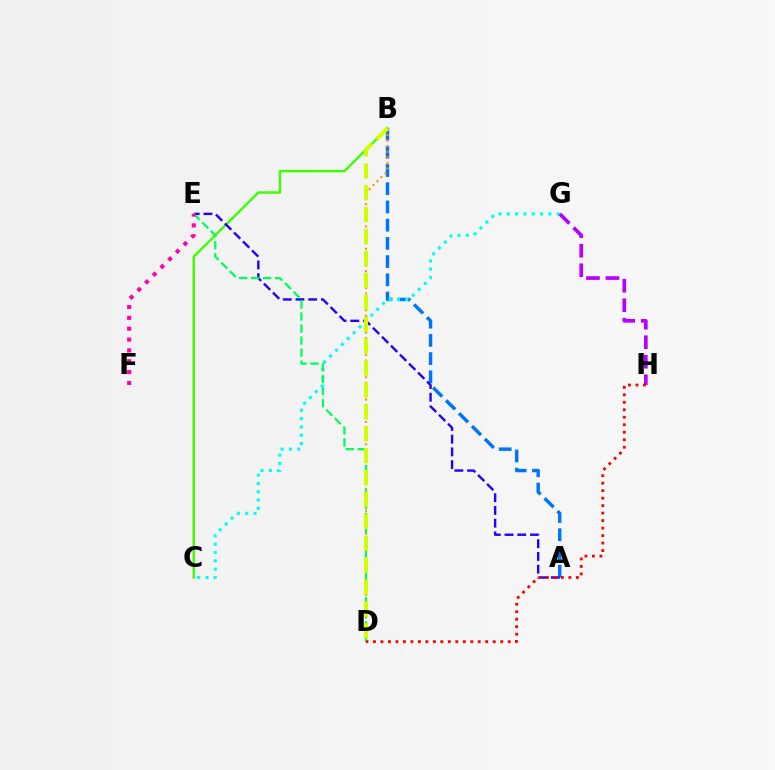{('A', 'B'): [{'color': '#0074ff', 'line_style': 'dashed', 'thickness': 2.47}], ('B', 'C'): [{'color': '#3dff00', 'line_style': 'solid', 'thickness': 1.74}], ('C', 'G'): [{'color': '#00fff6', 'line_style': 'dotted', 'thickness': 2.26}], ('G', 'H'): [{'color': '#b900ff', 'line_style': 'dashed', 'thickness': 2.65}], ('A', 'E'): [{'color': '#2500ff', 'line_style': 'dashed', 'thickness': 1.73}], ('B', 'D'): [{'color': '#ff9400', 'line_style': 'dotted', 'thickness': 1.52}, {'color': '#d1ff00', 'line_style': 'dashed', 'thickness': 2.98}], ('D', 'E'): [{'color': '#00ff5c', 'line_style': 'dashed', 'thickness': 1.63}], ('D', 'H'): [{'color': '#ff0000', 'line_style': 'dotted', 'thickness': 2.03}], ('E', 'F'): [{'color': '#ff00ac', 'line_style': 'dotted', 'thickness': 2.95}]}